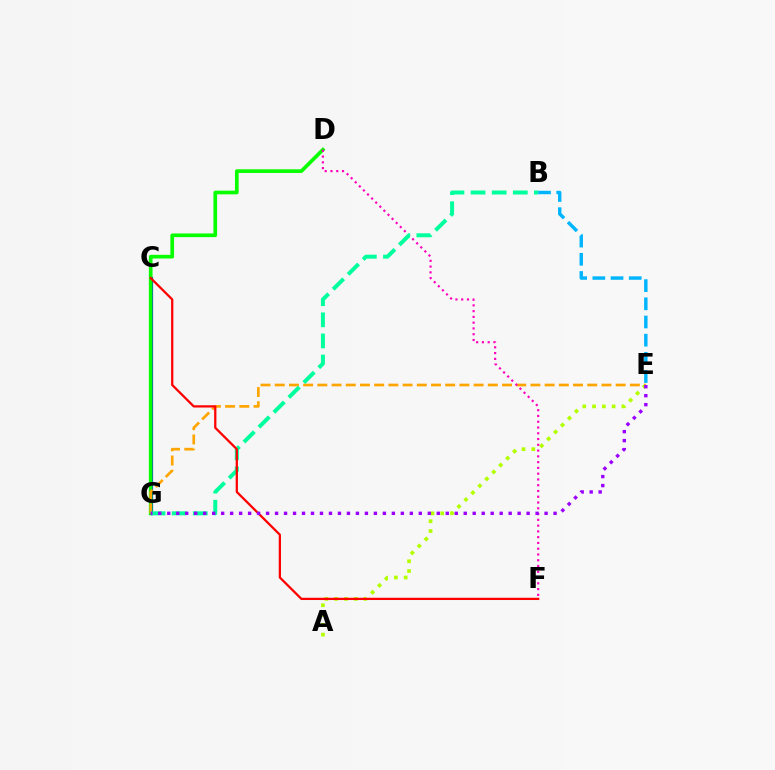{('A', 'E'): [{'color': '#b3ff00', 'line_style': 'dotted', 'thickness': 2.66}], ('B', 'E'): [{'color': '#00b5ff', 'line_style': 'dashed', 'thickness': 2.47}], ('C', 'G'): [{'color': '#0010ff', 'line_style': 'solid', 'thickness': 2.29}], ('D', 'G'): [{'color': '#08ff00', 'line_style': 'solid', 'thickness': 2.65}], ('E', 'G'): [{'color': '#ffa500', 'line_style': 'dashed', 'thickness': 1.93}, {'color': '#9b00ff', 'line_style': 'dotted', 'thickness': 2.44}], ('D', 'F'): [{'color': '#ff00bd', 'line_style': 'dotted', 'thickness': 1.57}], ('B', 'G'): [{'color': '#00ff9d', 'line_style': 'dashed', 'thickness': 2.87}], ('C', 'F'): [{'color': '#ff0000', 'line_style': 'solid', 'thickness': 1.63}]}